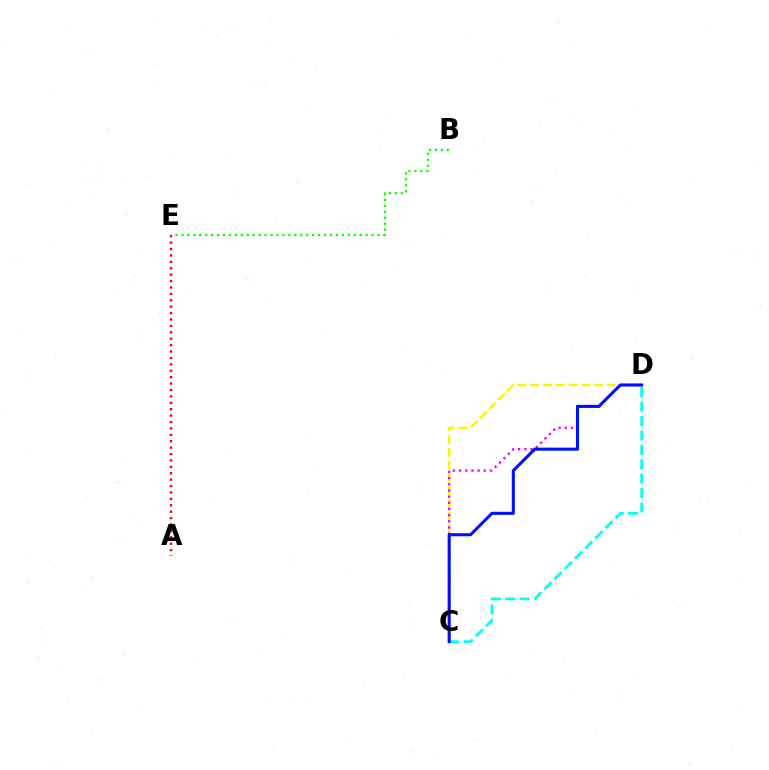{('C', 'D'): [{'color': '#fcf500', 'line_style': 'dashed', 'thickness': 1.74}, {'color': '#ee00ff', 'line_style': 'dotted', 'thickness': 1.68}, {'color': '#00fff6', 'line_style': 'dashed', 'thickness': 1.96}, {'color': '#0010ff', 'line_style': 'solid', 'thickness': 2.21}], ('A', 'E'): [{'color': '#ff0000', 'line_style': 'dotted', 'thickness': 1.74}], ('B', 'E'): [{'color': '#08ff00', 'line_style': 'dotted', 'thickness': 1.61}]}